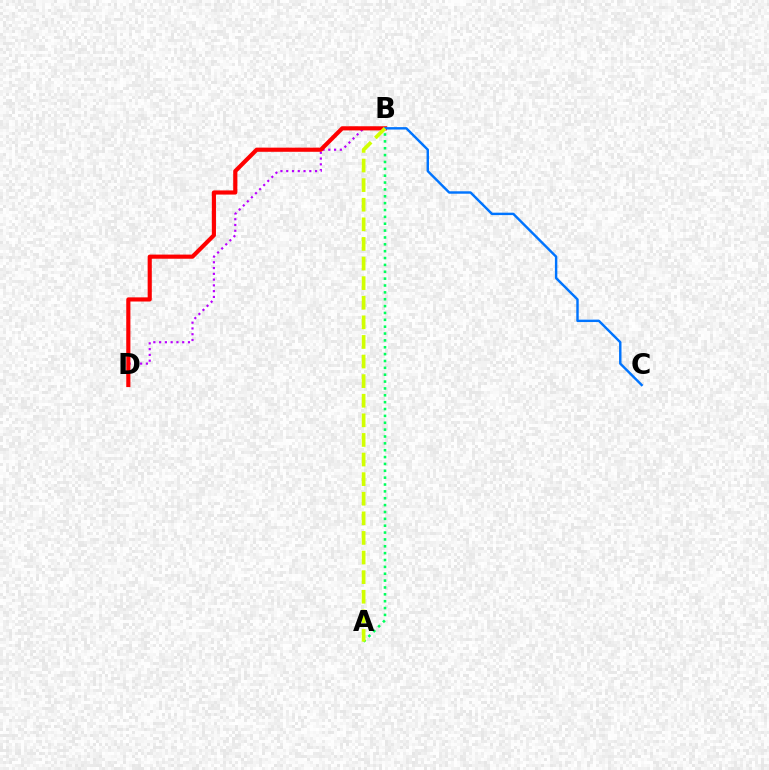{('B', 'D'): [{'color': '#b900ff', 'line_style': 'dotted', 'thickness': 1.57}, {'color': '#ff0000', 'line_style': 'solid', 'thickness': 2.98}], ('A', 'B'): [{'color': '#00ff5c', 'line_style': 'dotted', 'thickness': 1.86}, {'color': '#d1ff00', 'line_style': 'dashed', 'thickness': 2.66}], ('B', 'C'): [{'color': '#0074ff', 'line_style': 'solid', 'thickness': 1.75}]}